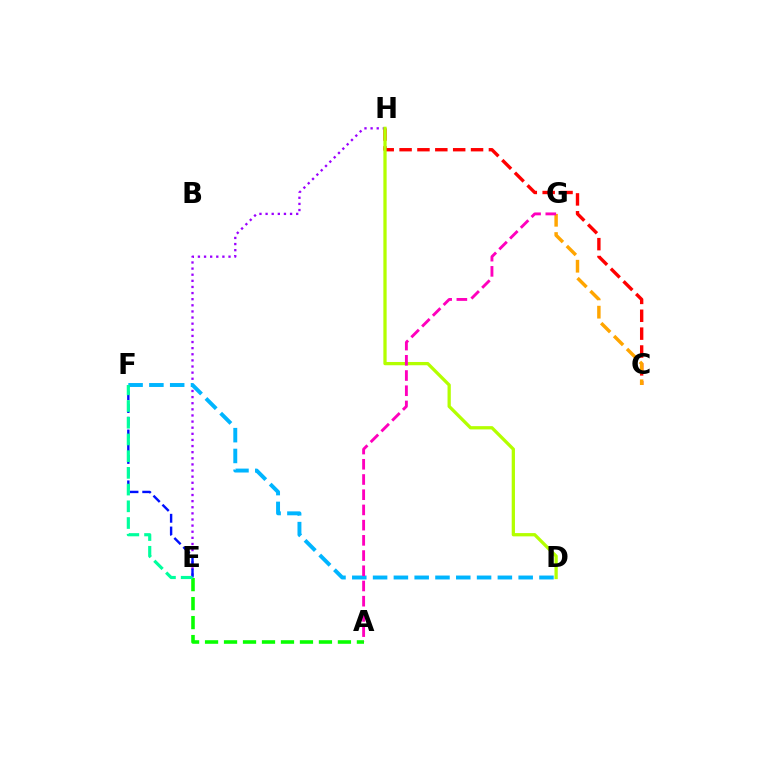{('C', 'H'): [{'color': '#ff0000', 'line_style': 'dashed', 'thickness': 2.43}], ('A', 'E'): [{'color': '#08ff00', 'line_style': 'dashed', 'thickness': 2.58}], ('E', 'H'): [{'color': '#9b00ff', 'line_style': 'dotted', 'thickness': 1.66}], ('D', 'H'): [{'color': '#b3ff00', 'line_style': 'solid', 'thickness': 2.35}], ('D', 'F'): [{'color': '#00b5ff', 'line_style': 'dashed', 'thickness': 2.83}], ('C', 'G'): [{'color': '#ffa500', 'line_style': 'dashed', 'thickness': 2.48}], ('E', 'F'): [{'color': '#0010ff', 'line_style': 'dashed', 'thickness': 1.73}, {'color': '#00ff9d', 'line_style': 'dashed', 'thickness': 2.27}], ('A', 'G'): [{'color': '#ff00bd', 'line_style': 'dashed', 'thickness': 2.07}]}